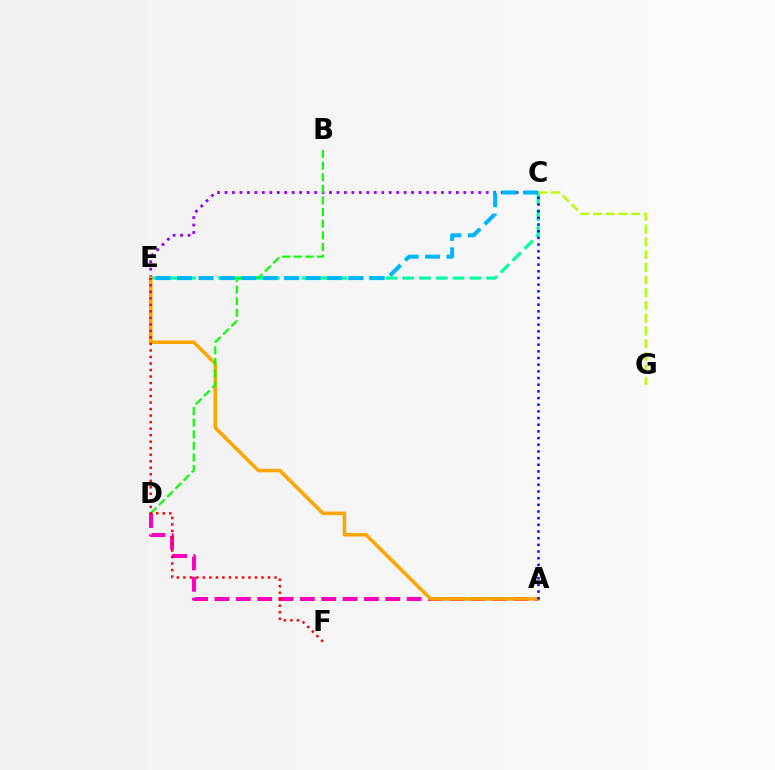{('C', 'E'): [{'color': '#00ff9d', 'line_style': 'dashed', 'thickness': 2.28}, {'color': '#9b00ff', 'line_style': 'dotted', 'thickness': 2.03}, {'color': '#00b5ff', 'line_style': 'dashed', 'thickness': 2.91}], ('C', 'G'): [{'color': '#b3ff00', 'line_style': 'dashed', 'thickness': 1.73}], ('A', 'D'): [{'color': '#ff00bd', 'line_style': 'dashed', 'thickness': 2.9}], ('A', 'E'): [{'color': '#ffa500', 'line_style': 'solid', 'thickness': 2.55}], ('B', 'D'): [{'color': '#08ff00', 'line_style': 'dashed', 'thickness': 1.58}], ('A', 'C'): [{'color': '#0010ff', 'line_style': 'dotted', 'thickness': 1.81}], ('E', 'F'): [{'color': '#ff0000', 'line_style': 'dotted', 'thickness': 1.77}]}